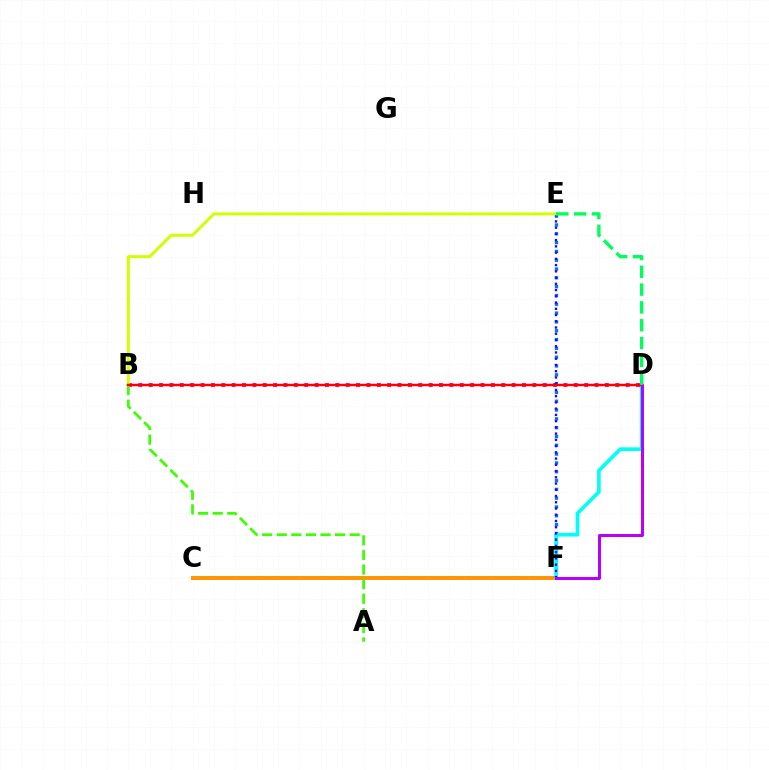{('E', 'F'): [{'color': '#0074ff', 'line_style': 'dotted', 'thickness': 2.39}, {'color': '#2500ff', 'line_style': 'dotted', 'thickness': 1.7}], ('C', 'F'): [{'color': '#ff9400', 'line_style': 'solid', 'thickness': 2.85}], ('D', 'F'): [{'color': '#00fff6', 'line_style': 'solid', 'thickness': 2.64}, {'color': '#b900ff', 'line_style': 'solid', 'thickness': 2.17}], ('B', 'D'): [{'color': '#ff00ac', 'line_style': 'dotted', 'thickness': 2.82}, {'color': '#ff0000', 'line_style': 'solid', 'thickness': 1.75}], ('A', 'B'): [{'color': '#3dff00', 'line_style': 'dashed', 'thickness': 1.98}], ('B', 'E'): [{'color': '#d1ff00', 'line_style': 'solid', 'thickness': 2.13}], ('D', 'E'): [{'color': '#00ff5c', 'line_style': 'dashed', 'thickness': 2.42}]}